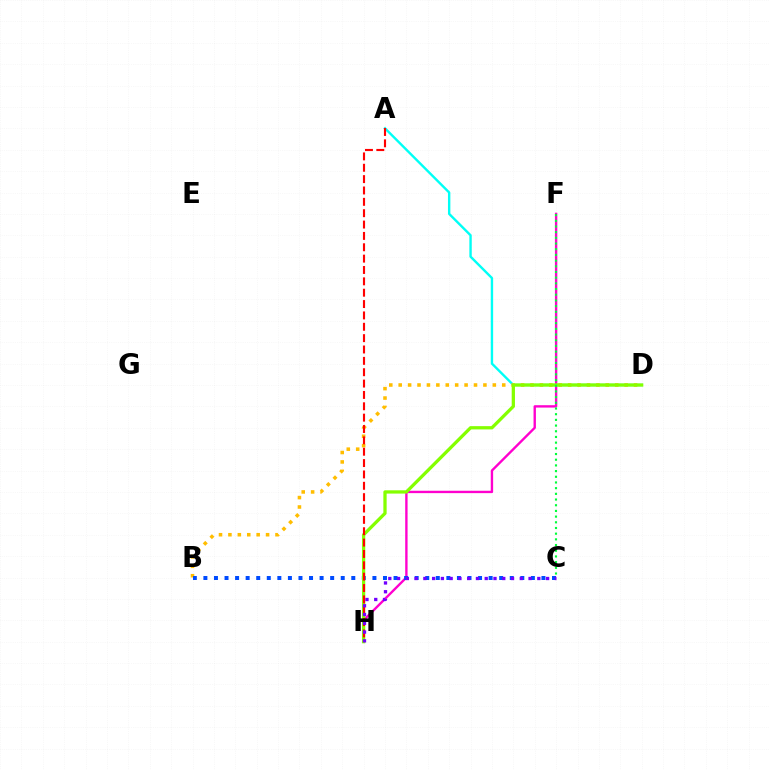{('A', 'D'): [{'color': '#00fff6', 'line_style': 'solid', 'thickness': 1.72}], ('B', 'D'): [{'color': '#ffbd00', 'line_style': 'dotted', 'thickness': 2.56}], ('F', 'H'): [{'color': '#ff00cf', 'line_style': 'solid', 'thickness': 1.71}], ('B', 'C'): [{'color': '#004bff', 'line_style': 'dotted', 'thickness': 2.87}], ('D', 'H'): [{'color': '#84ff00', 'line_style': 'solid', 'thickness': 2.36}], ('A', 'H'): [{'color': '#ff0000', 'line_style': 'dashed', 'thickness': 1.54}], ('C', 'H'): [{'color': '#7200ff', 'line_style': 'dotted', 'thickness': 2.38}], ('C', 'F'): [{'color': '#00ff39', 'line_style': 'dotted', 'thickness': 1.55}]}